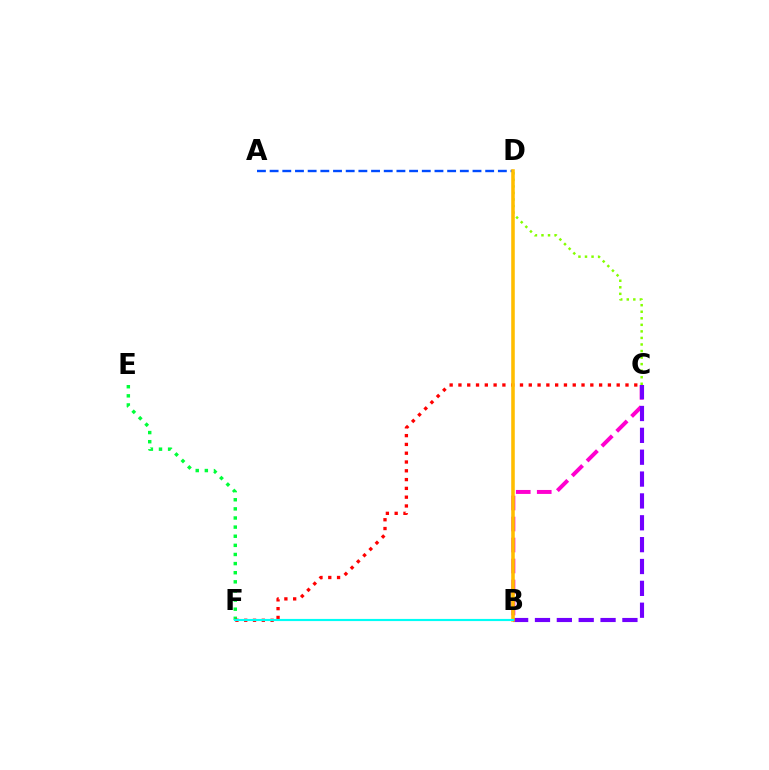{('B', 'C'): [{'color': '#ff00cf', 'line_style': 'dashed', 'thickness': 2.85}, {'color': '#7200ff', 'line_style': 'dashed', 'thickness': 2.97}], ('E', 'F'): [{'color': '#00ff39', 'line_style': 'dotted', 'thickness': 2.48}], ('C', 'F'): [{'color': '#ff0000', 'line_style': 'dotted', 'thickness': 2.39}], ('A', 'D'): [{'color': '#004bff', 'line_style': 'dashed', 'thickness': 1.72}], ('C', 'D'): [{'color': '#84ff00', 'line_style': 'dotted', 'thickness': 1.78}], ('B', 'D'): [{'color': '#ffbd00', 'line_style': 'solid', 'thickness': 2.57}], ('B', 'F'): [{'color': '#00fff6', 'line_style': 'solid', 'thickness': 1.55}]}